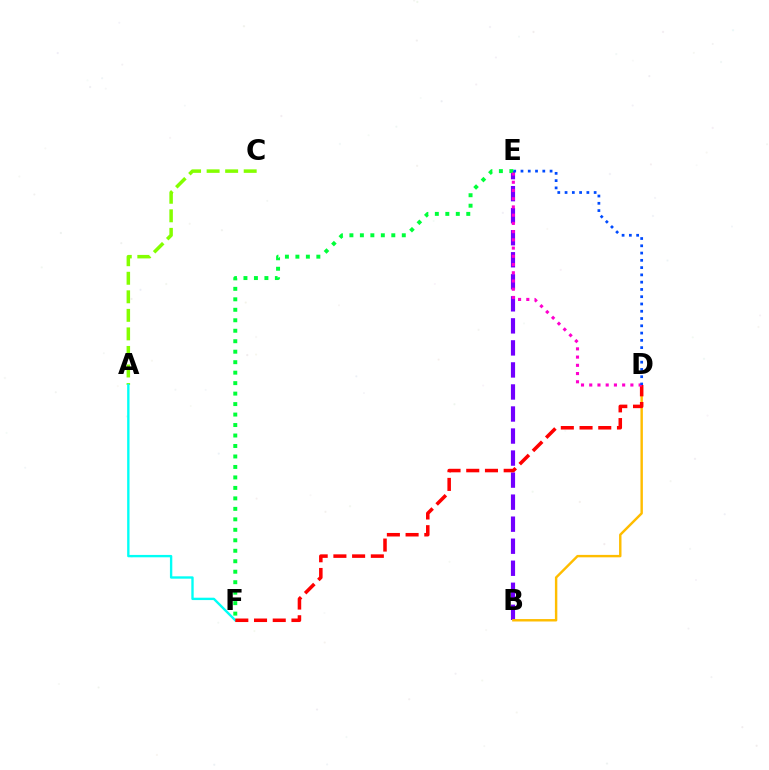{('B', 'E'): [{'color': '#7200ff', 'line_style': 'dashed', 'thickness': 2.99}], ('A', 'C'): [{'color': '#84ff00', 'line_style': 'dashed', 'thickness': 2.52}], ('B', 'D'): [{'color': '#ffbd00', 'line_style': 'solid', 'thickness': 1.75}], ('A', 'F'): [{'color': '#00fff6', 'line_style': 'solid', 'thickness': 1.71}], ('E', 'F'): [{'color': '#00ff39', 'line_style': 'dotted', 'thickness': 2.85}], ('D', 'F'): [{'color': '#ff0000', 'line_style': 'dashed', 'thickness': 2.54}], ('D', 'E'): [{'color': '#ff00cf', 'line_style': 'dotted', 'thickness': 2.24}, {'color': '#004bff', 'line_style': 'dotted', 'thickness': 1.98}]}